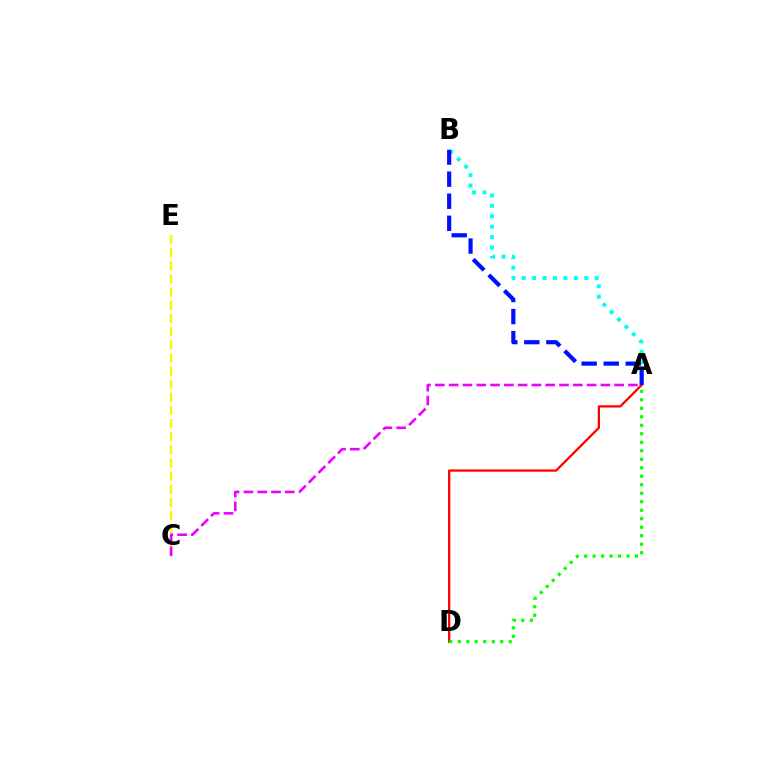{('C', 'E'): [{'color': '#fcf500', 'line_style': 'dashed', 'thickness': 1.79}], ('A', 'C'): [{'color': '#ee00ff', 'line_style': 'dashed', 'thickness': 1.87}], ('A', 'B'): [{'color': '#00fff6', 'line_style': 'dotted', 'thickness': 2.83}, {'color': '#0010ff', 'line_style': 'dashed', 'thickness': 3.0}], ('A', 'D'): [{'color': '#ff0000', 'line_style': 'solid', 'thickness': 1.64}, {'color': '#08ff00', 'line_style': 'dotted', 'thickness': 2.31}]}